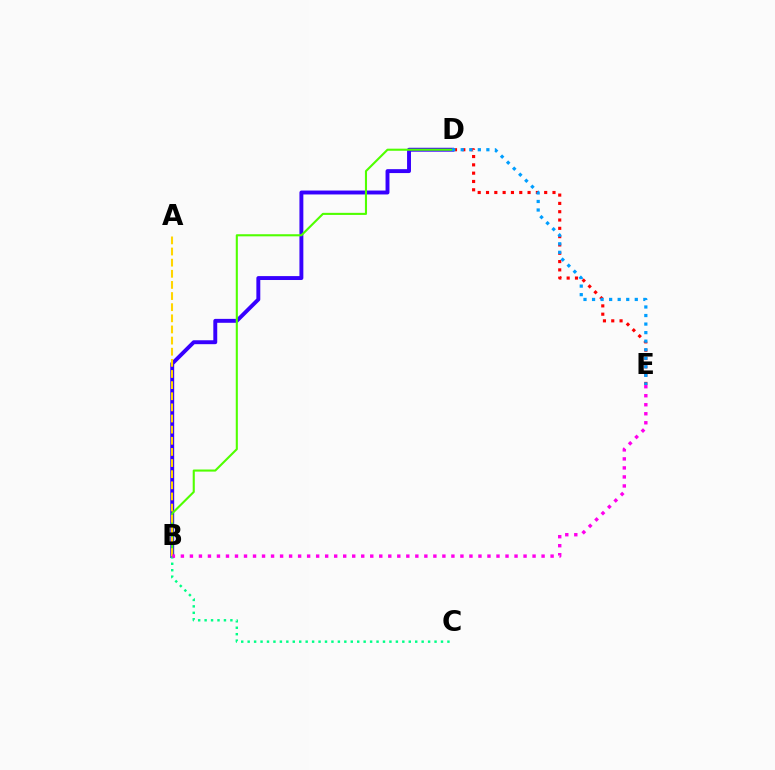{('B', 'D'): [{'color': '#3700ff', 'line_style': 'solid', 'thickness': 2.82}, {'color': '#4fff00', 'line_style': 'solid', 'thickness': 1.51}], ('B', 'C'): [{'color': '#00ff86', 'line_style': 'dotted', 'thickness': 1.75}], ('D', 'E'): [{'color': '#ff0000', 'line_style': 'dotted', 'thickness': 2.26}, {'color': '#009eff', 'line_style': 'dotted', 'thickness': 2.32}], ('A', 'B'): [{'color': '#ffd500', 'line_style': 'dashed', 'thickness': 1.51}], ('B', 'E'): [{'color': '#ff00ed', 'line_style': 'dotted', 'thickness': 2.45}]}